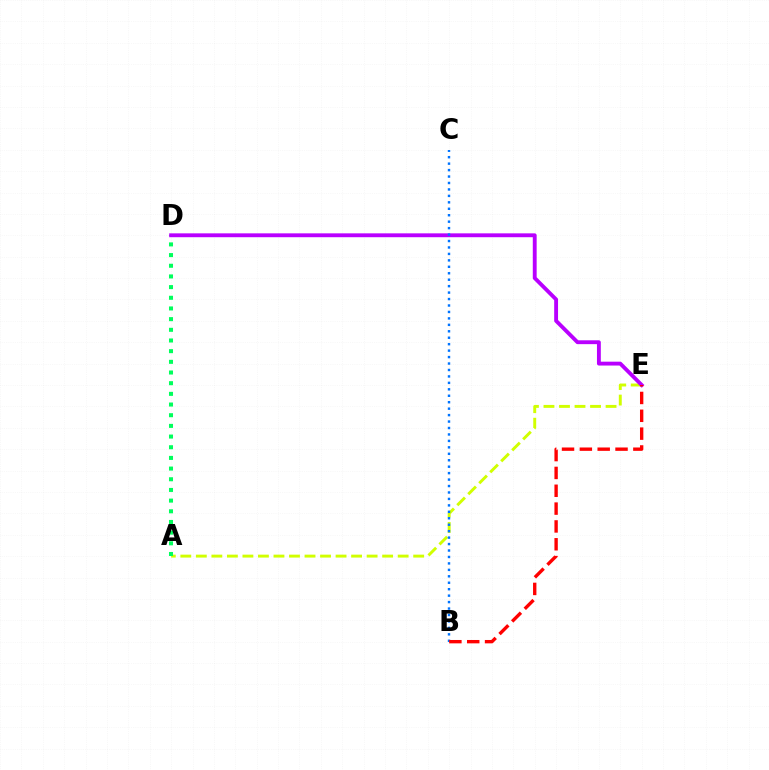{('A', 'E'): [{'color': '#d1ff00', 'line_style': 'dashed', 'thickness': 2.11}], ('A', 'D'): [{'color': '#00ff5c', 'line_style': 'dotted', 'thickness': 2.9}], ('D', 'E'): [{'color': '#b900ff', 'line_style': 'solid', 'thickness': 2.78}], ('B', 'C'): [{'color': '#0074ff', 'line_style': 'dotted', 'thickness': 1.75}], ('B', 'E'): [{'color': '#ff0000', 'line_style': 'dashed', 'thickness': 2.42}]}